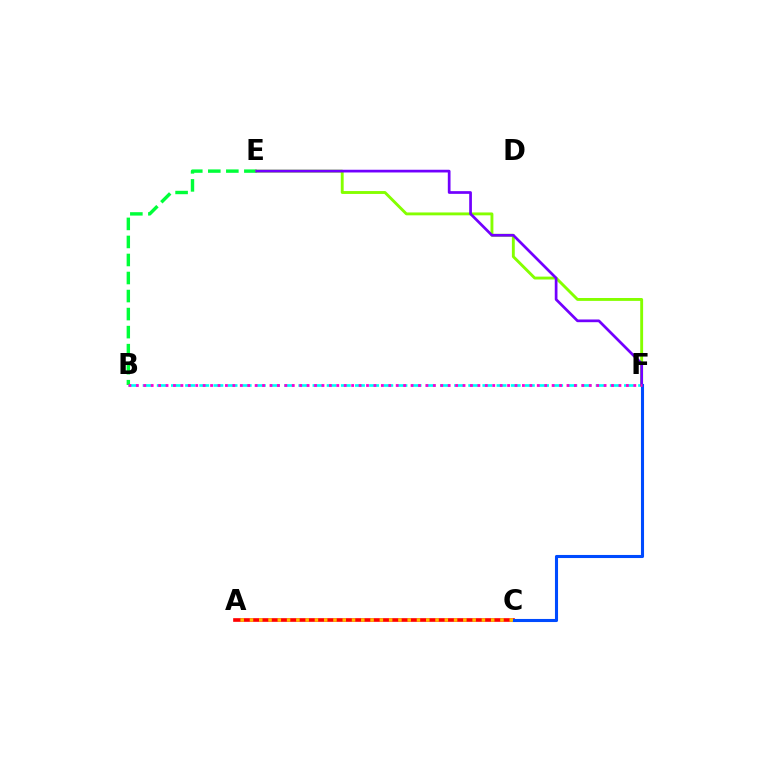{('B', 'F'): [{'color': '#00fff6', 'line_style': 'dashed', 'thickness': 1.92}, {'color': '#ff00cf', 'line_style': 'dotted', 'thickness': 2.02}], ('B', 'E'): [{'color': '#00ff39', 'line_style': 'dashed', 'thickness': 2.45}], ('E', 'F'): [{'color': '#84ff00', 'line_style': 'solid', 'thickness': 2.08}, {'color': '#7200ff', 'line_style': 'solid', 'thickness': 1.95}], ('A', 'C'): [{'color': '#ff0000', 'line_style': 'solid', 'thickness': 2.63}, {'color': '#ffbd00', 'line_style': 'dotted', 'thickness': 2.52}], ('C', 'F'): [{'color': '#004bff', 'line_style': 'solid', 'thickness': 2.22}]}